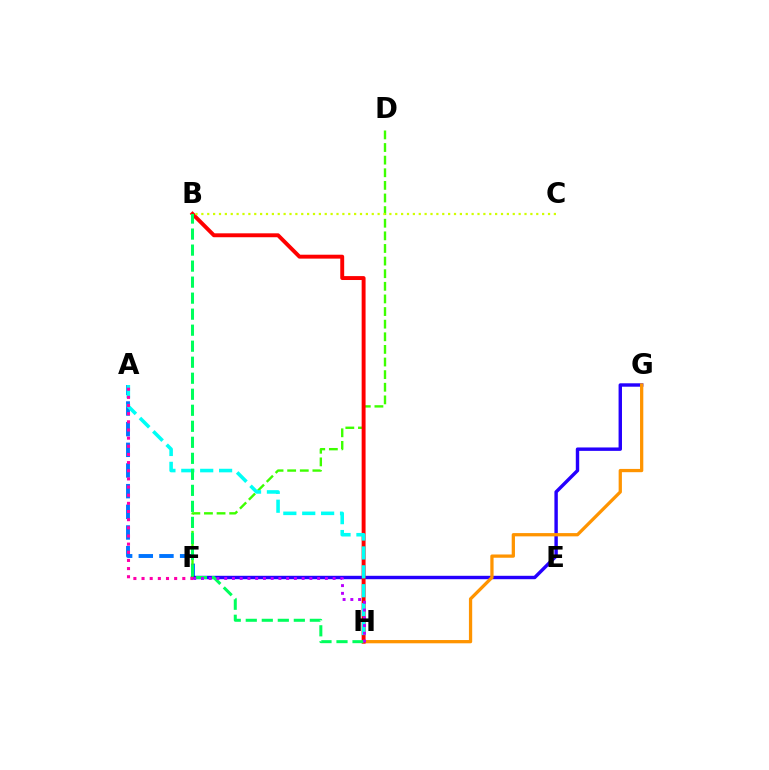{('A', 'F'): [{'color': '#0074ff', 'line_style': 'dashed', 'thickness': 2.81}, {'color': '#ff00ac', 'line_style': 'dotted', 'thickness': 2.22}], ('F', 'G'): [{'color': '#2500ff', 'line_style': 'solid', 'thickness': 2.46}], ('D', 'F'): [{'color': '#3dff00', 'line_style': 'dashed', 'thickness': 1.71}], ('G', 'H'): [{'color': '#ff9400', 'line_style': 'solid', 'thickness': 2.35}], ('B', 'H'): [{'color': '#ff0000', 'line_style': 'solid', 'thickness': 2.82}, {'color': '#00ff5c', 'line_style': 'dashed', 'thickness': 2.18}], ('A', 'H'): [{'color': '#00fff6', 'line_style': 'dashed', 'thickness': 2.57}], ('B', 'C'): [{'color': '#d1ff00', 'line_style': 'dotted', 'thickness': 1.6}], ('F', 'H'): [{'color': '#b900ff', 'line_style': 'dotted', 'thickness': 2.1}]}